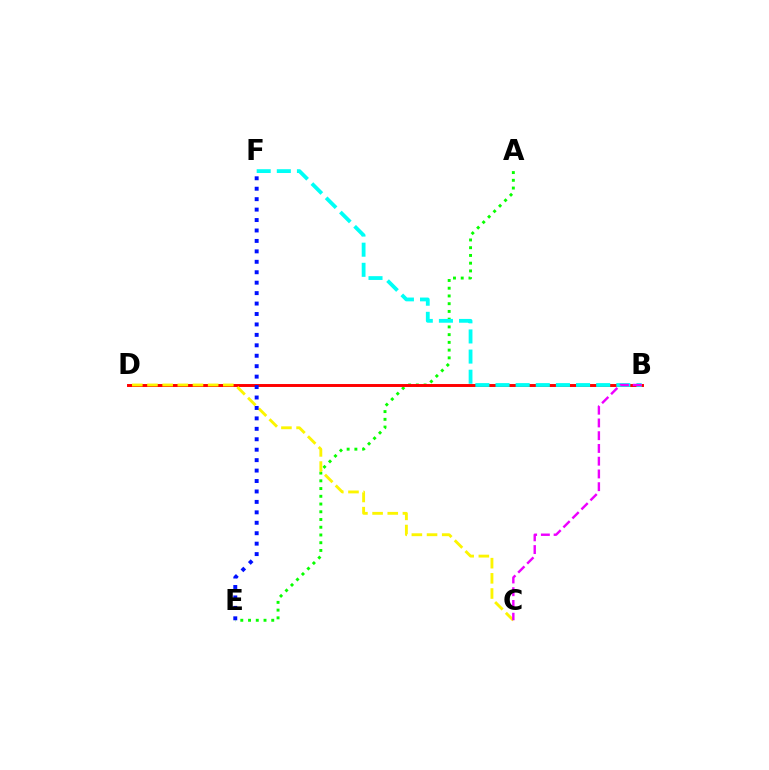{('A', 'E'): [{'color': '#08ff00', 'line_style': 'dotted', 'thickness': 2.1}], ('B', 'D'): [{'color': '#ff0000', 'line_style': 'solid', 'thickness': 2.12}], ('C', 'D'): [{'color': '#fcf500', 'line_style': 'dashed', 'thickness': 2.06}], ('E', 'F'): [{'color': '#0010ff', 'line_style': 'dotted', 'thickness': 2.84}], ('B', 'F'): [{'color': '#00fff6', 'line_style': 'dashed', 'thickness': 2.73}], ('B', 'C'): [{'color': '#ee00ff', 'line_style': 'dashed', 'thickness': 1.73}]}